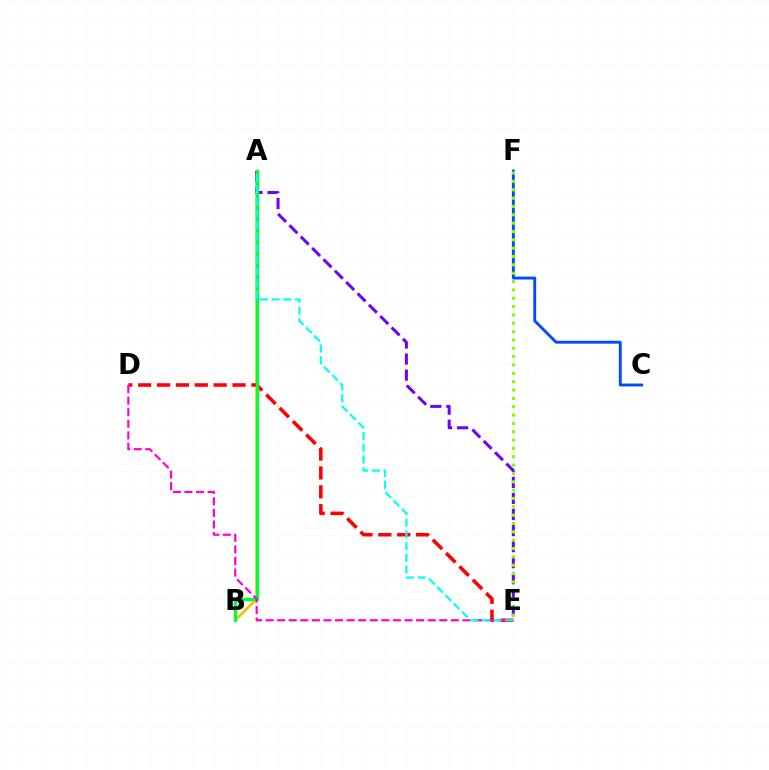{('A', 'B'): [{'color': '#ffbd00', 'line_style': 'solid', 'thickness': 1.95}, {'color': '#00ff39', 'line_style': 'solid', 'thickness': 2.42}], ('D', 'E'): [{'color': '#ff0000', 'line_style': 'dashed', 'thickness': 2.56}, {'color': '#ff00cf', 'line_style': 'dashed', 'thickness': 1.57}], ('C', 'F'): [{'color': '#004bff', 'line_style': 'solid', 'thickness': 2.09}], ('A', 'E'): [{'color': '#7200ff', 'line_style': 'dashed', 'thickness': 2.18}, {'color': '#00fff6', 'line_style': 'dashed', 'thickness': 1.59}], ('E', 'F'): [{'color': '#84ff00', 'line_style': 'dotted', 'thickness': 2.27}]}